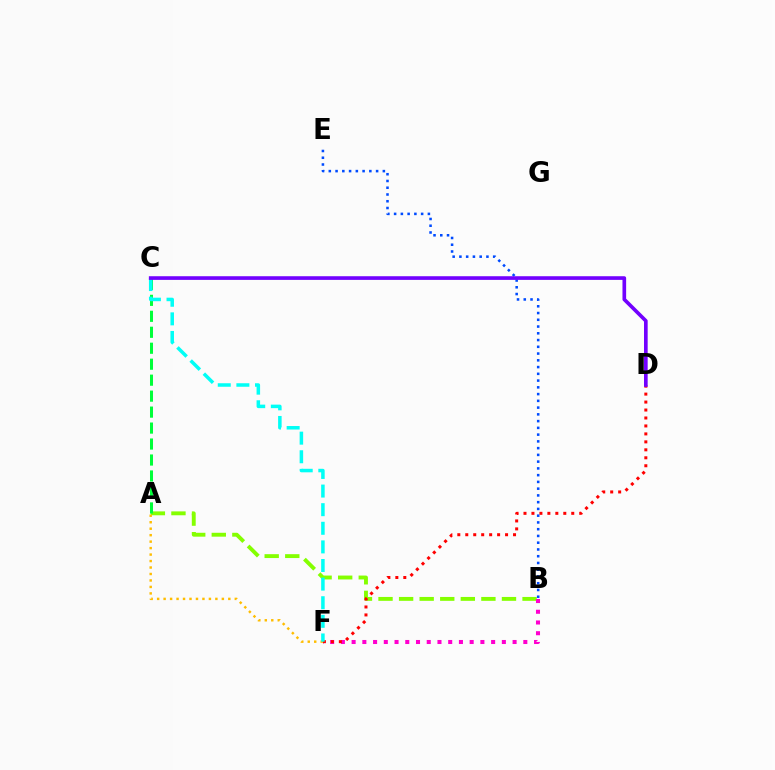{('A', 'B'): [{'color': '#84ff00', 'line_style': 'dashed', 'thickness': 2.8}], ('A', 'F'): [{'color': '#ffbd00', 'line_style': 'dotted', 'thickness': 1.76}], ('B', 'F'): [{'color': '#ff00cf', 'line_style': 'dotted', 'thickness': 2.92}], ('D', 'F'): [{'color': '#ff0000', 'line_style': 'dotted', 'thickness': 2.16}], ('B', 'E'): [{'color': '#004bff', 'line_style': 'dotted', 'thickness': 1.84}], ('A', 'C'): [{'color': '#00ff39', 'line_style': 'dashed', 'thickness': 2.17}], ('C', 'F'): [{'color': '#00fff6', 'line_style': 'dashed', 'thickness': 2.53}], ('C', 'D'): [{'color': '#7200ff', 'line_style': 'solid', 'thickness': 2.63}]}